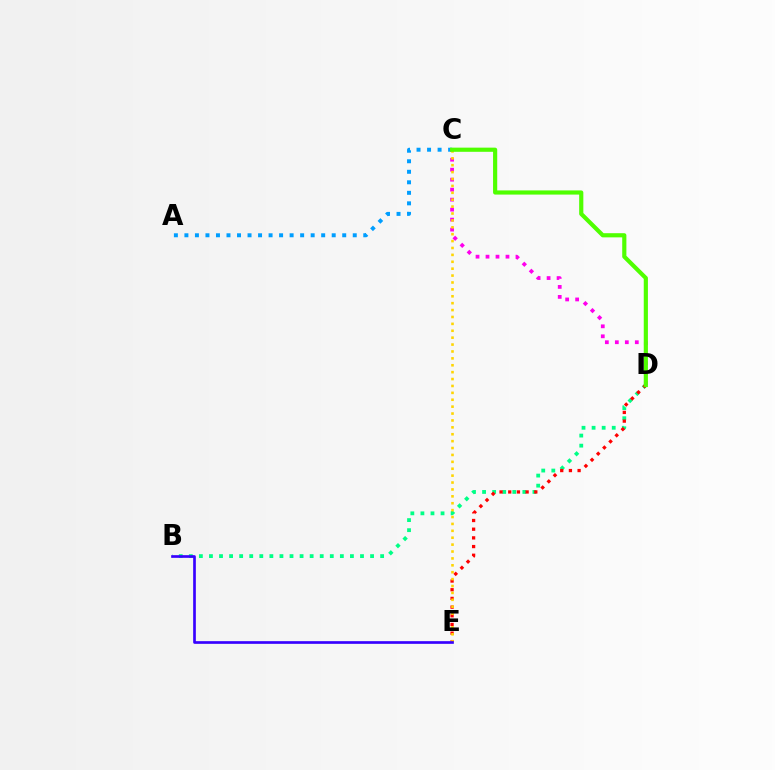{('A', 'C'): [{'color': '#009eff', 'line_style': 'dotted', 'thickness': 2.86}], ('B', 'D'): [{'color': '#00ff86', 'line_style': 'dotted', 'thickness': 2.74}], ('D', 'E'): [{'color': '#ff0000', 'line_style': 'dotted', 'thickness': 2.36}], ('C', 'D'): [{'color': '#ff00ed', 'line_style': 'dotted', 'thickness': 2.71}, {'color': '#4fff00', 'line_style': 'solid', 'thickness': 3.0}], ('C', 'E'): [{'color': '#ffd500', 'line_style': 'dotted', 'thickness': 1.87}], ('B', 'E'): [{'color': '#3700ff', 'line_style': 'solid', 'thickness': 1.92}]}